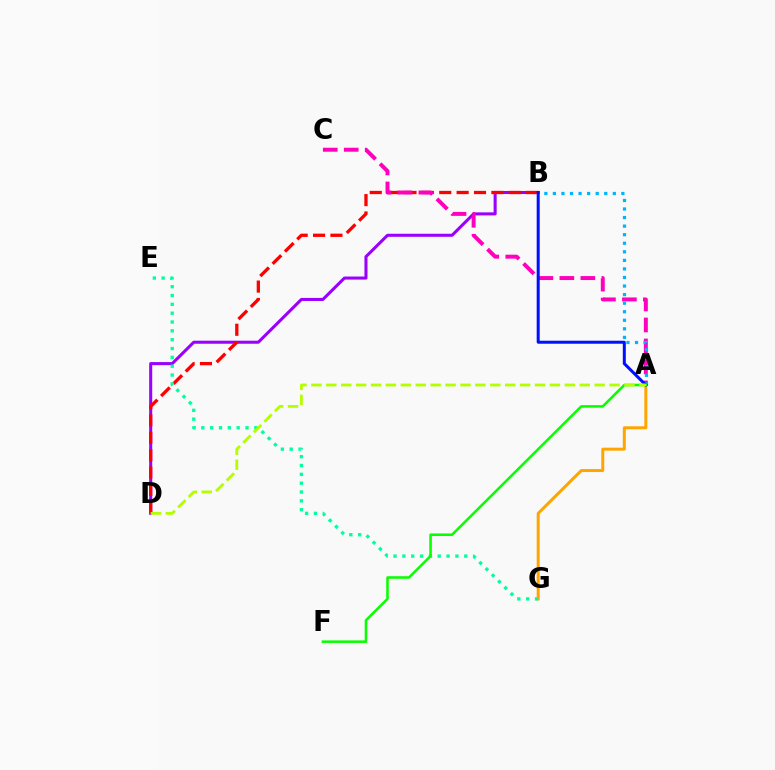{('A', 'G'): [{'color': '#ffa500', 'line_style': 'solid', 'thickness': 2.15}], ('B', 'D'): [{'color': '#9b00ff', 'line_style': 'solid', 'thickness': 2.2}, {'color': '#ff0000', 'line_style': 'dashed', 'thickness': 2.36}], ('A', 'C'): [{'color': '#ff00bd', 'line_style': 'dashed', 'thickness': 2.85}], ('E', 'G'): [{'color': '#00ff9d', 'line_style': 'dotted', 'thickness': 2.4}], ('A', 'B'): [{'color': '#00b5ff', 'line_style': 'dotted', 'thickness': 2.33}, {'color': '#0010ff', 'line_style': 'solid', 'thickness': 2.17}], ('A', 'F'): [{'color': '#08ff00', 'line_style': 'solid', 'thickness': 1.83}], ('A', 'D'): [{'color': '#b3ff00', 'line_style': 'dashed', 'thickness': 2.03}]}